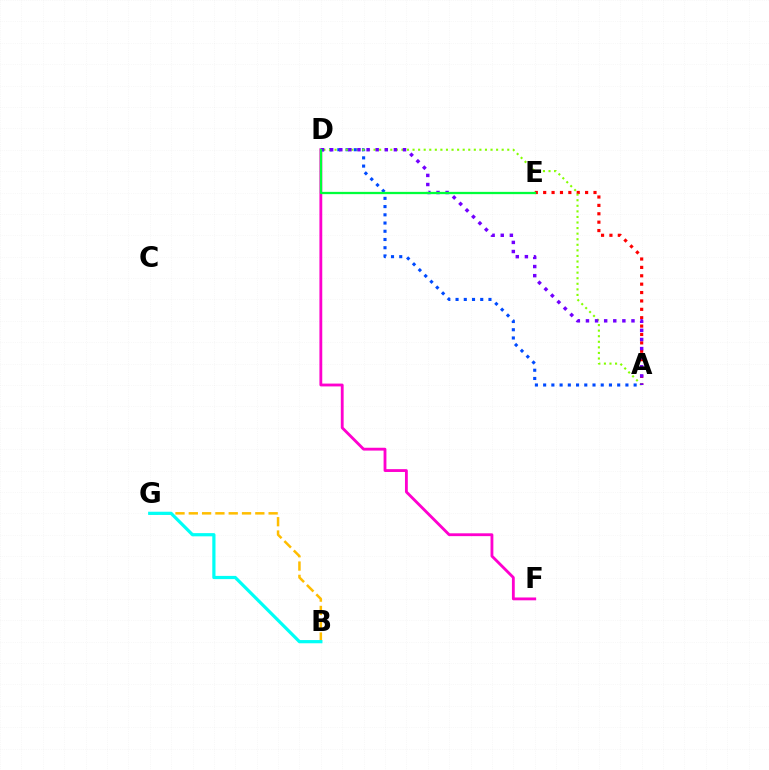{('A', 'E'): [{'color': '#ff0000', 'line_style': 'dotted', 'thickness': 2.28}], ('A', 'D'): [{'color': '#004bff', 'line_style': 'dotted', 'thickness': 2.24}, {'color': '#84ff00', 'line_style': 'dotted', 'thickness': 1.51}, {'color': '#7200ff', 'line_style': 'dotted', 'thickness': 2.47}], ('D', 'F'): [{'color': '#ff00cf', 'line_style': 'solid', 'thickness': 2.04}], ('B', 'G'): [{'color': '#ffbd00', 'line_style': 'dashed', 'thickness': 1.81}, {'color': '#00fff6', 'line_style': 'solid', 'thickness': 2.31}], ('D', 'E'): [{'color': '#00ff39', 'line_style': 'solid', 'thickness': 1.64}]}